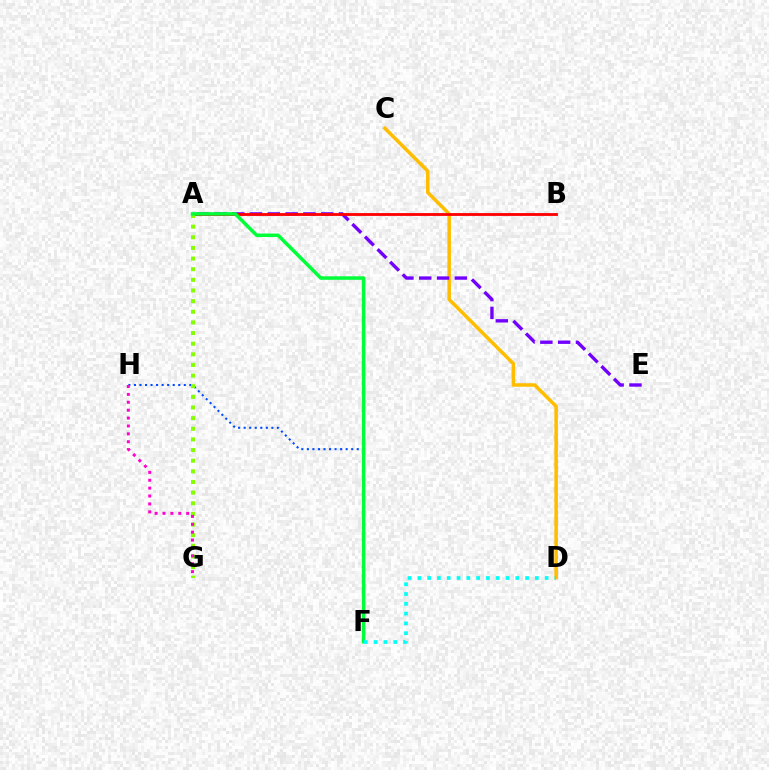{('C', 'D'): [{'color': '#ffbd00', 'line_style': 'solid', 'thickness': 2.53}], ('A', 'E'): [{'color': '#7200ff', 'line_style': 'dashed', 'thickness': 2.42}], ('F', 'H'): [{'color': '#004bff', 'line_style': 'dotted', 'thickness': 1.51}], ('A', 'B'): [{'color': '#ff0000', 'line_style': 'solid', 'thickness': 2.03}], ('A', 'G'): [{'color': '#84ff00', 'line_style': 'dotted', 'thickness': 2.89}], ('G', 'H'): [{'color': '#ff00cf', 'line_style': 'dotted', 'thickness': 2.14}], ('A', 'F'): [{'color': '#00ff39', 'line_style': 'solid', 'thickness': 2.53}], ('D', 'F'): [{'color': '#00fff6', 'line_style': 'dotted', 'thickness': 2.66}]}